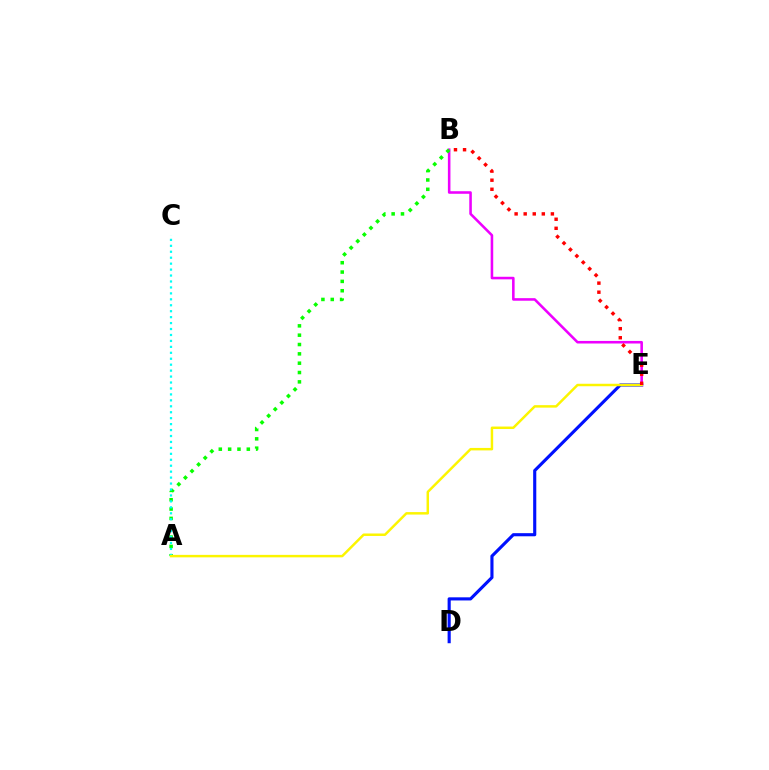{('D', 'E'): [{'color': '#0010ff', 'line_style': 'solid', 'thickness': 2.25}], ('B', 'E'): [{'color': '#ee00ff', 'line_style': 'solid', 'thickness': 1.85}, {'color': '#ff0000', 'line_style': 'dotted', 'thickness': 2.46}], ('A', 'B'): [{'color': '#08ff00', 'line_style': 'dotted', 'thickness': 2.54}], ('A', 'C'): [{'color': '#00fff6', 'line_style': 'dotted', 'thickness': 1.61}], ('A', 'E'): [{'color': '#fcf500', 'line_style': 'solid', 'thickness': 1.78}]}